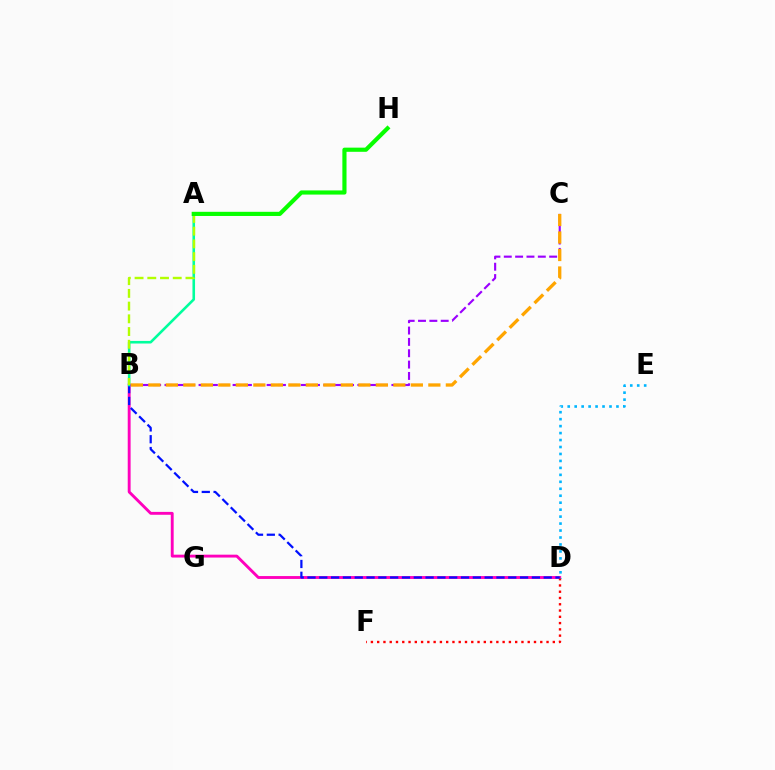{('B', 'D'): [{'color': '#ff00bd', 'line_style': 'solid', 'thickness': 2.08}, {'color': '#0010ff', 'line_style': 'dashed', 'thickness': 1.6}], ('D', 'F'): [{'color': '#ff0000', 'line_style': 'dotted', 'thickness': 1.7}], ('D', 'E'): [{'color': '#00b5ff', 'line_style': 'dotted', 'thickness': 1.89}], ('A', 'B'): [{'color': '#00ff9d', 'line_style': 'solid', 'thickness': 1.86}, {'color': '#b3ff00', 'line_style': 'dashed', 'thickness': 1.73}], ('B', 'C'): [{'color': '#9b00ff', 'line_style': 'dashed', 'thickness': 1.54}, {'color': '#ffa500', 'line_style': 'dashed', 'thickness': 2.38}], ('A', 'H'): [{'color': '#08ff00', 'line_style': 'solid', 'thickness': 2.99}]}